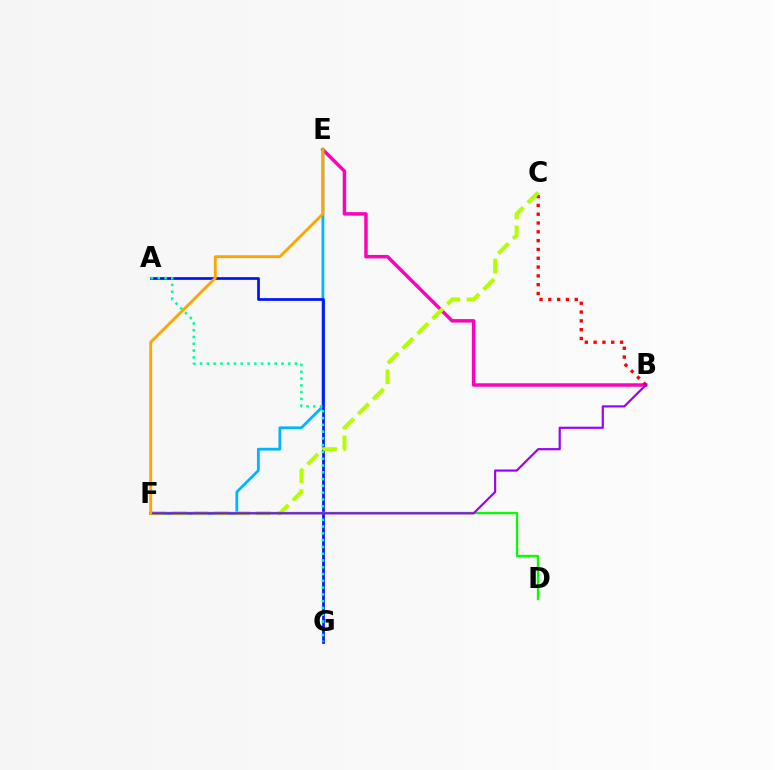{('B', 'E'): [{'color': '#ff00bd', 'line_style': 'solid', 'thickness': 2.5}], ('E', 'F'): [{'color': '#00b5ff', 'line_style': 'solid', 'thickness': 2.0}, {'color': '#ffa500', 'line_style': 'solid', 'thickness': 2.06}], ('A', 'G'): [{'color': '#0010ff', 'line_style': 'solid', 'thickness': 1.95}, {'color': '#00ff9d', 'line_style': 'dotted', 'thickness': 1.84}], ('B', 'C'): [{'color': '#ff0000', 'line_style': 'dotted', 'thickness': 2.39}], ('C', 'F'): [{'color': '#b3ff00', 'line_style': 'dashed', 'thickness': 2.86}], ('D', 'F'): [{'color': '#08ff00', 'line_style': 'solid', 'thickness': 1.68}], ('B', 'F'): [{'color': '#9b00ff', 'line_style': 'solid', 'thickness': 1.56}]}